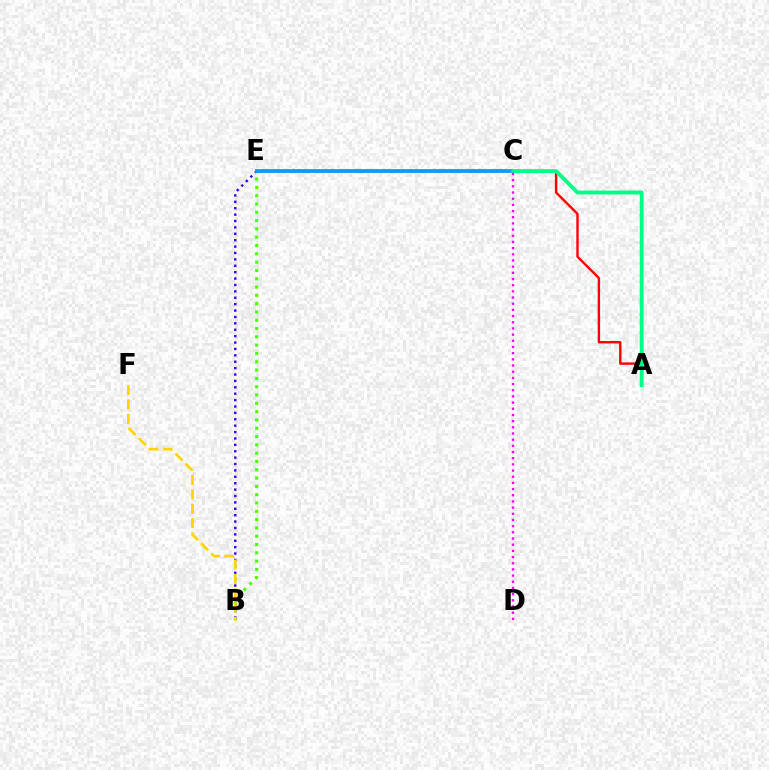{('B', 'E'): [{'color': '#4fff00', 'line_style': 'dotted', 'thickness': 2.26}, {'color': '#3700ff', 'line_style': 'dotted', 'thickness': 1.74}], ('A', 'E'): [{'color': '#ff0000', 'line_style': 'solid', 'thickness': 1.72}], ('C', 'E'): [{'color': '#009eff', 'line_style': 'solid', 'thickness': 2.68}], ('A', 'C'): [{'color': '#00ff86', 'line_style': 'solid', 'thickness': 2.77}], ('C', 'D'): [{'color': '#ff00ed', 'line_style': 'dotted', 'thickness': 1.68}], ('B', 'F'): [{'color': '#ffd500', 'line_style': 'dashed', 'thickness': 1.95}]}